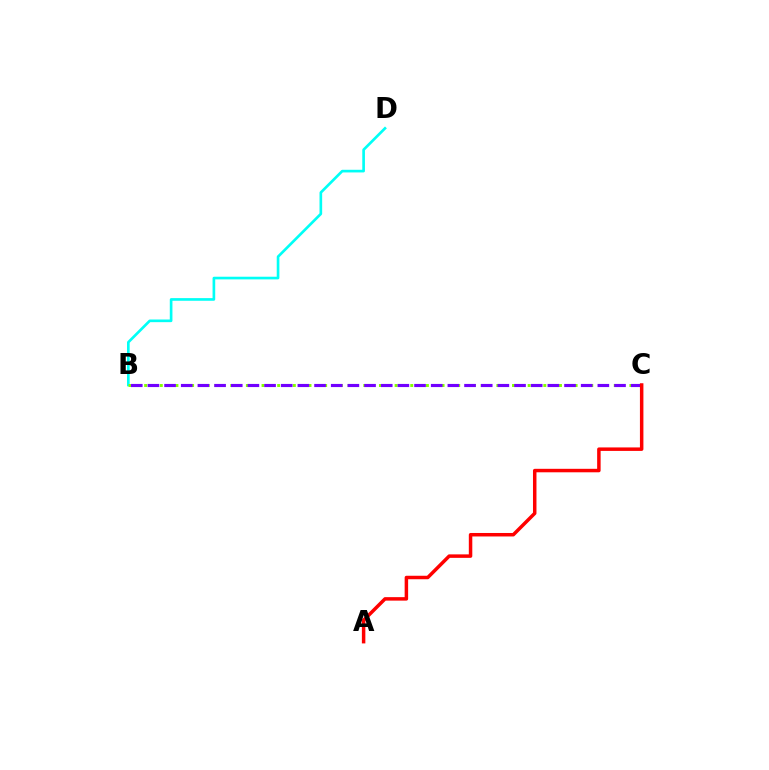{('B', 'D'): [{'color': '#00fff6', 'line_style': 'solid', 'thickness': 1.91}], ('B', 'C'): [{'color': '#84ff00', 'line_style': 'dotted', 'thickness': 2.13}, {'color': '#7200ff', 'line_style': 'dashed', 'thickness': 2.26}], ('A', 'C'): [{'color': '#ff0000', 'line_style': 'solid', 'thickness': 2.51}]}